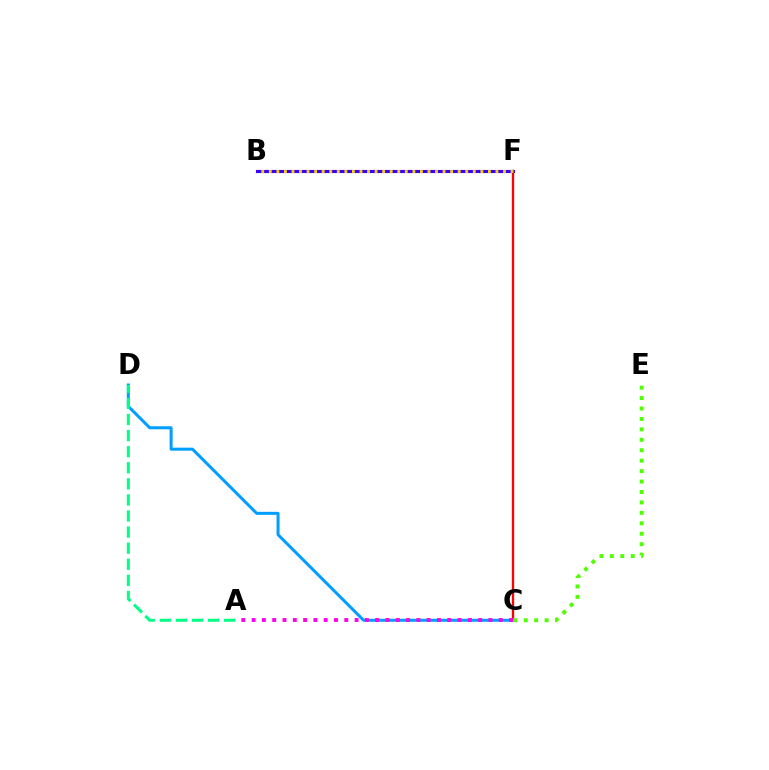{('C', 'F'): [{'color': '#ff0000', 'line_style': 'solid', 'thickness': 1.68}], ('B', 'F'): [{'color': '#3700ff', 'line_style': 'solid', 'thickness': 2.25}, {'color': '#ffd500', 'line_style': 'dotted', 'thickness': 2.05}], ('C', 'D'): [{'color': '#009eff', 'line_style': 'solid', 'thickness': 2.17}], ('A', 'D'): [{'color': '#00ff86', 'line_style': 'dashed', 'thickness': 2.19}], ('C', 'E'): [{'color': '#4fff00', 'line_style': 'dotted', 'thickness': 2.84}], ('A', 'C'): [{'color': '#ff00ed', 'line_style': 'dotted', 'thickness': 2.8}]}